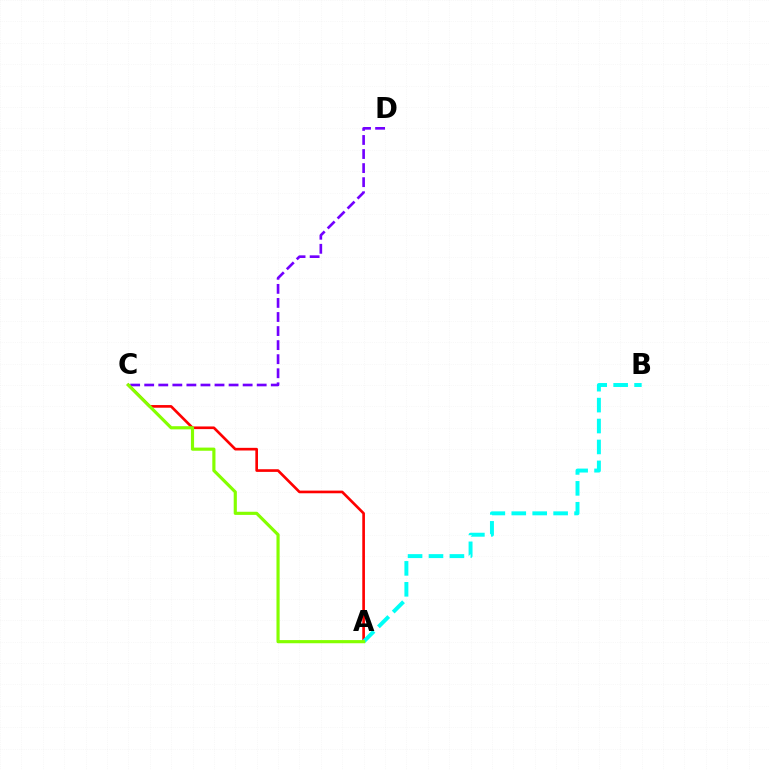{('A', 'C'): [{'color': '#ff0000', 'line_style': 'solid', 'thickness': 1.91}, {'color': '#84ff00', 'line_style': 'solid', 'thickness': 2.27}], ('A', 'B'): [{'color': '#00fff6', 'line_style': 'dashed', 'thickness': 2.84}], ('C', 'D'): [{'color': '#7200ff', 'line_style': 'dashed', 'thickness': 1.91}]}